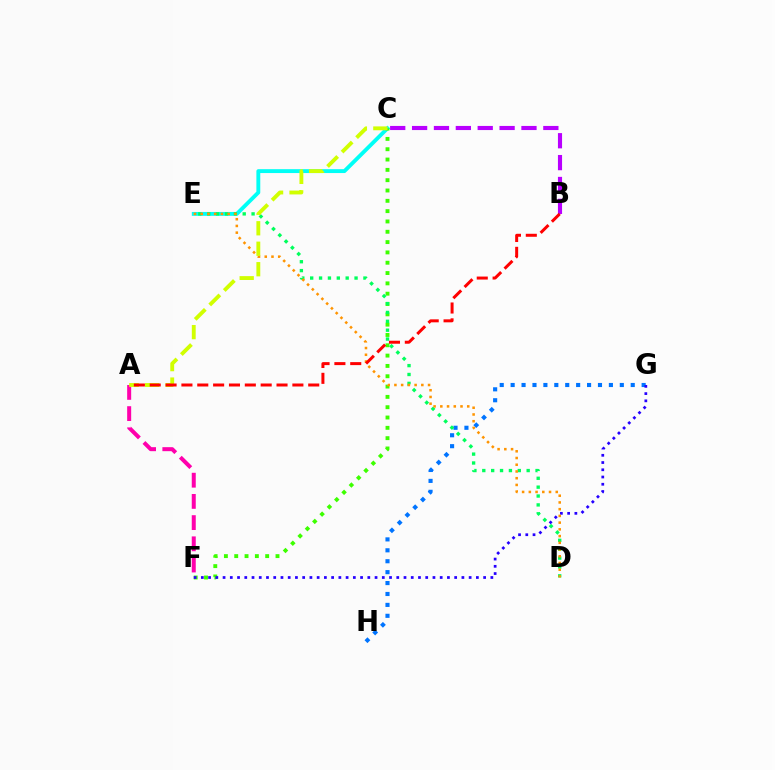{('C', 'E'): [{'color': '#00fff6', 'line_style': 'solid', 'thickness': 2.79}], ('G', 'H'): [{'color': '#0074ff', 'line_style': 'dotted', 'thickness': 2.97}], ('C', 'F'): [{'color': '#3dff00', 'line_style': 'dotted', 'thickness': 2.8}], ('D', 'E'): [{'color': '#00ff5c', 'line_style': 'dotted', 'thickness': 2.41}, {'color': '#ff9400', 'line_style': 'dotted', 'thickness': 1.83}], ('A', 'F'): [{'color': '#ff00ac', 'line_style': 'dashed', 'thickness': 2.88}], ('F', 'G'): [{'color': '#2500ff', 'line_style': 'dotted', 'thickness': 1.97}], ('B', 'C'): [{'color': '#b900ff', 'line_style': 'dashed', 'thickness': 2.97}], ('A', 'C'): [{'color': '#d1ff00', 'line_style': 'dashed', 'thickness': 2.78}], ('A', 'B'): [{'color': '#ff0000', 'line_style': 'dashed', 'thickness': 2.15}]}